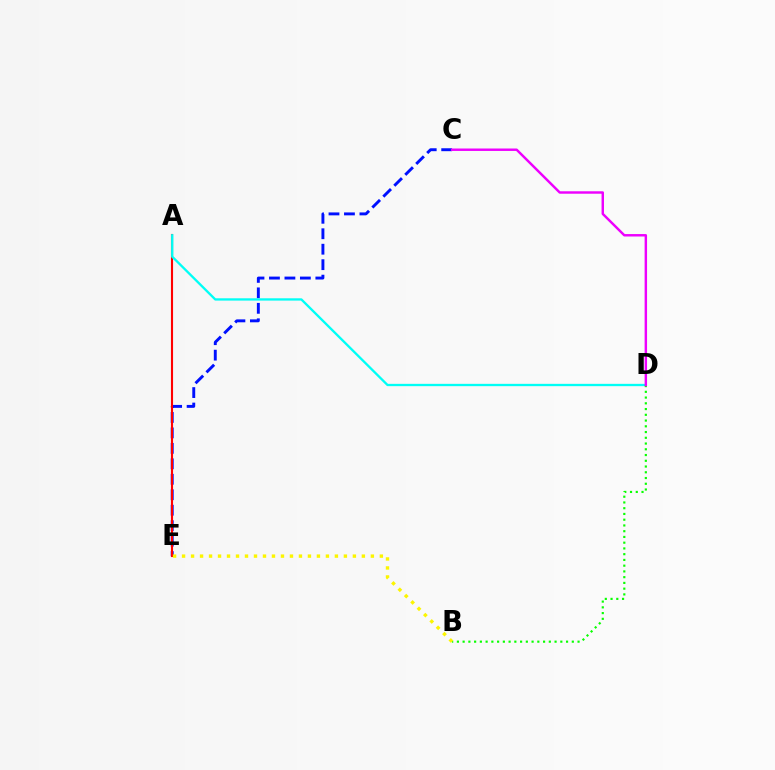{('C', 'E'): [{'color': '#0010ff', 'line_style': 'dashed', 'thickness': 2.1}], ('A', 'E'): [{'color': '#ff0000', 'line_style': 'solid', 'thickness': 1.52}], ('A', 'D'): [{'color': '#00fff6', 'line_style': 'solid', 'thickness': 1.67}], ('B', 'D'): [{'color': '#08ff00', 'line_style': 'dotted', 'thickness': 1.56}], ('B', 'E'): [{'color': '#fcf500', 'line_style': 'dotted', 'thickness': 2.44}], ('C', 'D'): [{'color': '#ee00ff', 'line_style': 'solid', 'thickness': 1.76}]}